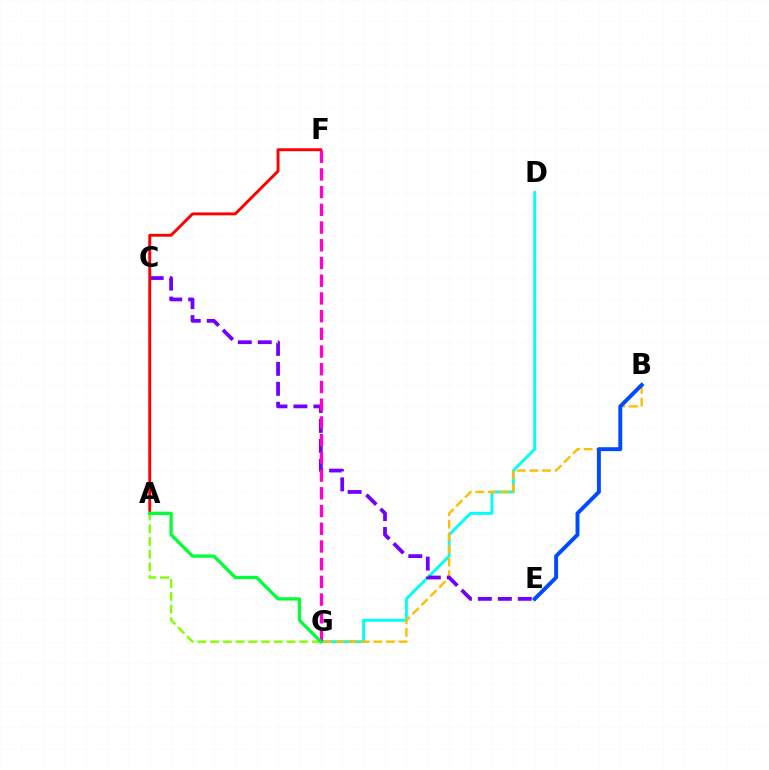{('D', 'G'): [{'color': '#00fff6', 'line_style': 'solid', 'thickness': 2.1}], ('B', 'G'): [{'color': '#ffbd00', 'line_style': 'dashed', 'thickness': 1.71}], ('B', 'E'): [{'color': '#004bff', 'line_style': 'solid', 'thickness': 2.83}], ('C', 'E'): [{'color': '#7200ff', 'line_style': 'dashed', 'thickness': 2.71}], ('A', 'F'): [{'color': '#ff0000', 'line_style': 'solid', 'thickness': 2.08}], ('F', 'G'): [{'color': '#ff00cf', 'line_style': 'dashed', 'thickness': 2.41}], ('A', 'G'): [{'color': '#84ff00', 'line_style': 'dashed', 'thickness': 1.73}, {'color': '#00ff39', 'line_style': 'solid', 'thickness': 2.37}]}